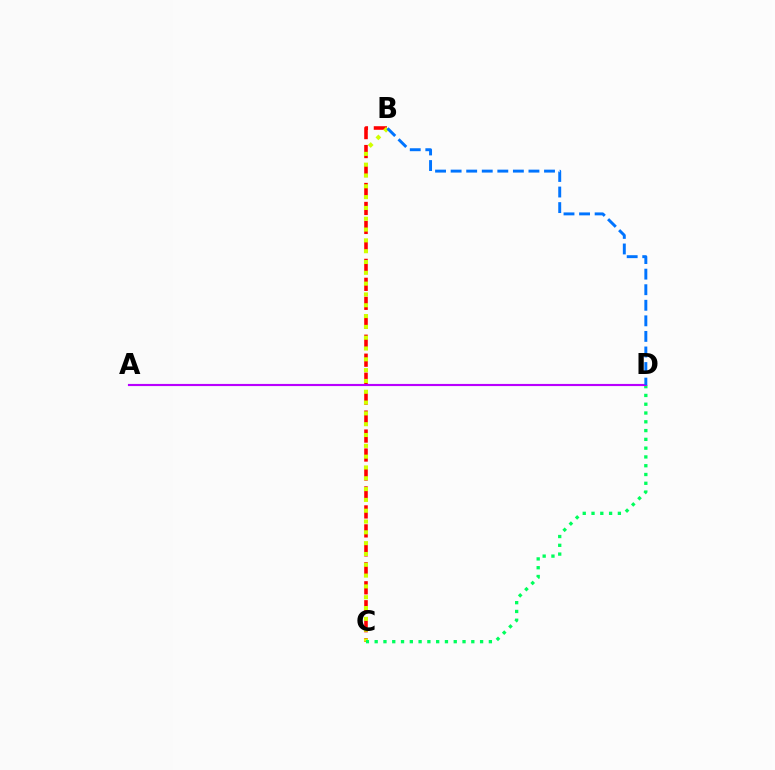{('B', 'C'): [{'color': '#ff0000', 'line_style': 'dashed', 'thickness': 2.58}, {'color': '#d1ff00', 'line_style': 'dotted', 'thickness': 2.94}], ('C', 'D'): [{'color': '#00ff5c', 'line_style': 'dotted', 'thickness': 2.39}], ('A', 'D'): [{'color': '#b900ff', 'line_style': 'solid', 'thickness': 1.55}], ('B', 'D'): [{'color': '#0074ff', 'line_style': 'dashed', 'thickness': 2.11}]}